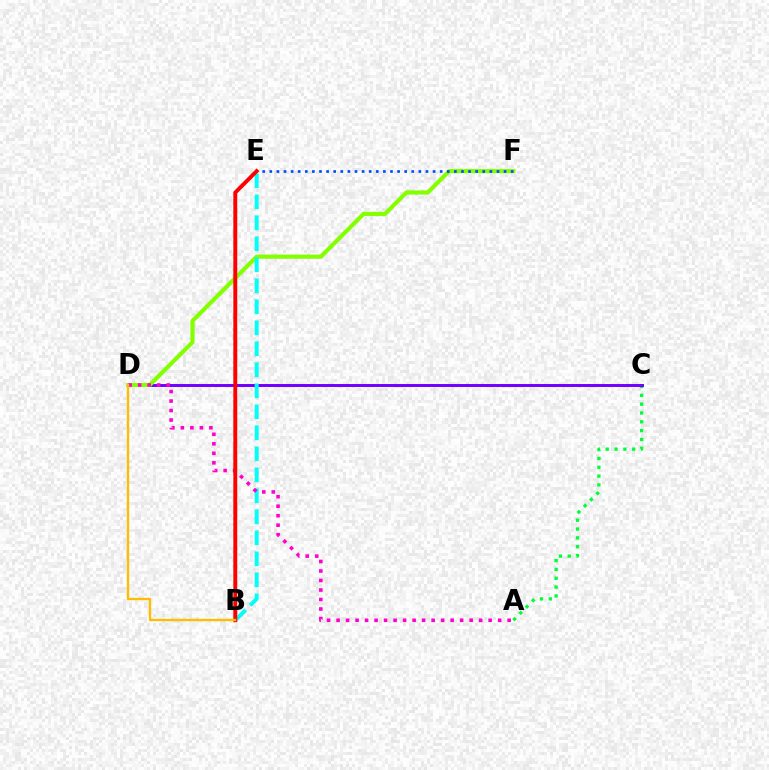{('A', 'C'): [{'color': '#00ff39', 'line_style': 'dotted', 'thickness': 2.4}], ('C', 'D'): [{'color': '#7200ff', 'line_style': 'solid', 'thickness': 2.13}], ('D', 'F'): [{'color': '#84ff00', 'line_style': 'solid', 'thickness': 2.98}], ('B', 'E'): [{'color': '#00fff6', 'line_style': 'dashed', 'thickness': 2.85}, {'color': '#ff0000', 'line_style': 'solid', 'thickness': 2.81}], ('E', 'F'): [{'color': '#004bff', 'line_style': 'dotted', 'thickness': 1.93}], ('A', 'D'): [{'color': '#ff00cf', 'line_style': 'dotted', 'thickness': 2.58}], ('B', 'D'): [{'color': '#ffbd00', 'line_style': 'solid', 'thickness': 1.68}]}